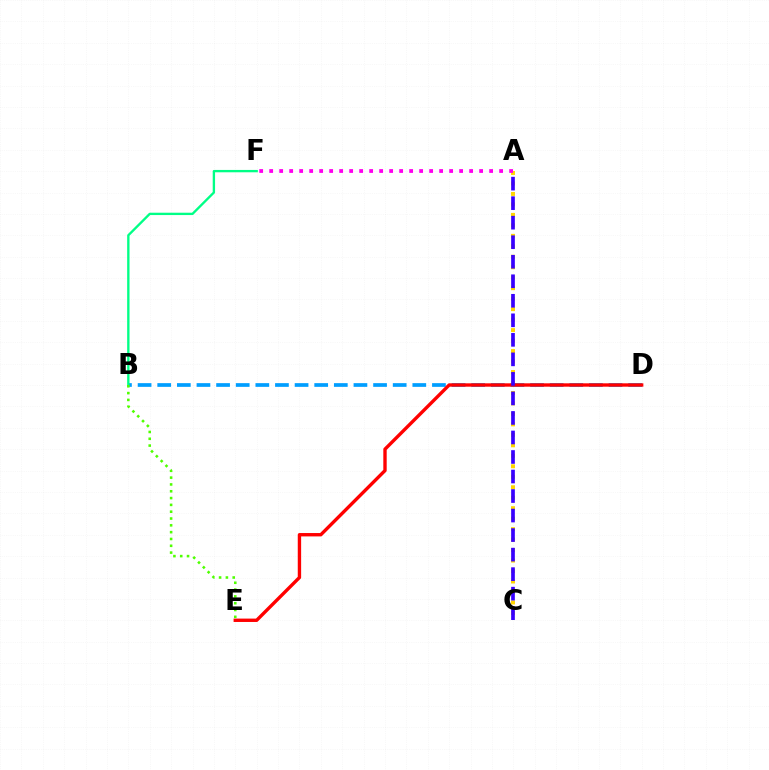{('A', 'C'): [{'color': '#ffd500', 'line_style': 'dotted', 'thickness': 2.85}, {'color': '#3700ff', 'line_style': 'dashed', 'thickness': 2.65}], ('B', 'D'): [{'color': '#009eff', 'line_style': 'dashed', 'thickness': 2.67}], ('A', 'F'): [{'color': '#ff00ed', 'line_style': 'dotted', 'thickness': 2.72}], ('B', 'F'): [{'color': '#00ff86', 'line_style': 'solid', 'thickness': 1.69}], ('D', 'E'): [{'color': '#ff0000', 'line_style': 'solid', 'thickness': 2.43}], ('B', 'E'): [{'color': '#4fff00', 'line_style': 'dotted', 'thickness': 1.85}]}